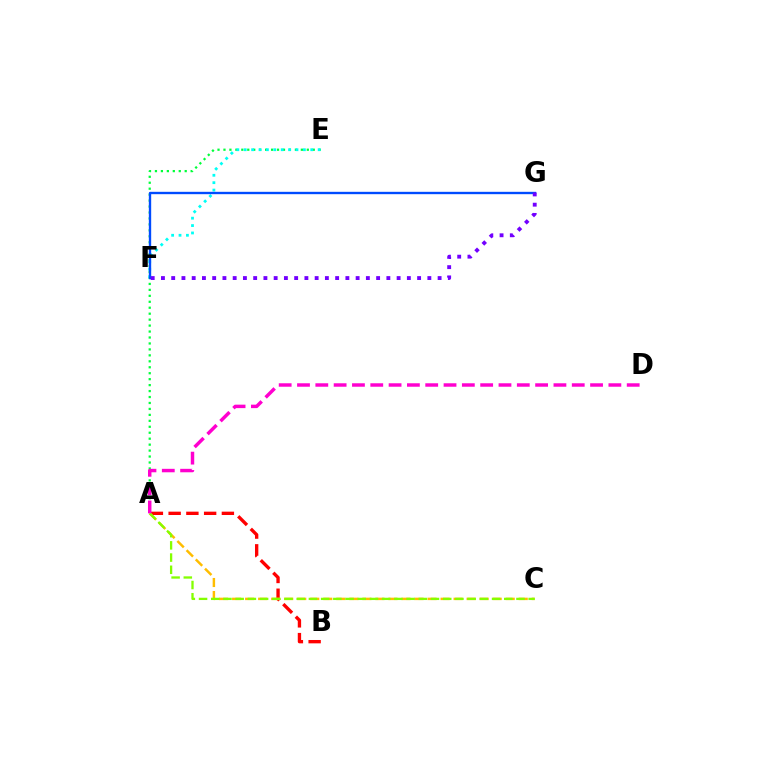{('A', 'E'): [{'color': '#00ff39', 'line_style': 'dotted', 'thickness': 1.62}], ('E', 'F'): [{'color': '#00fff6', 'line_style': 'dotted', 'thickness': 2.01}], ('F', 'G'): [{'color': '#004bff', 'line_style': 'solid', 'thickness': 1.7}, {'color': '#7200ff', 'line_style': 'dotted', 'thickness': 2.78}], ('A', 'B'): [{'color': '#ff0000', 'line_style': 'dashed', 'thickness': 2.41}], ('A', 'C'): [{'color': '#ffbd00', 'line_style': 'dashed', 'thickness': 1.77}, {'color': '#84ff00', 'line_style': 'dashed', 'thickness': 1.66}], ('A', 'D'): [{'color': '#ff00cf', 'line_style': 'dashed', 'thickness': 2.49}]}